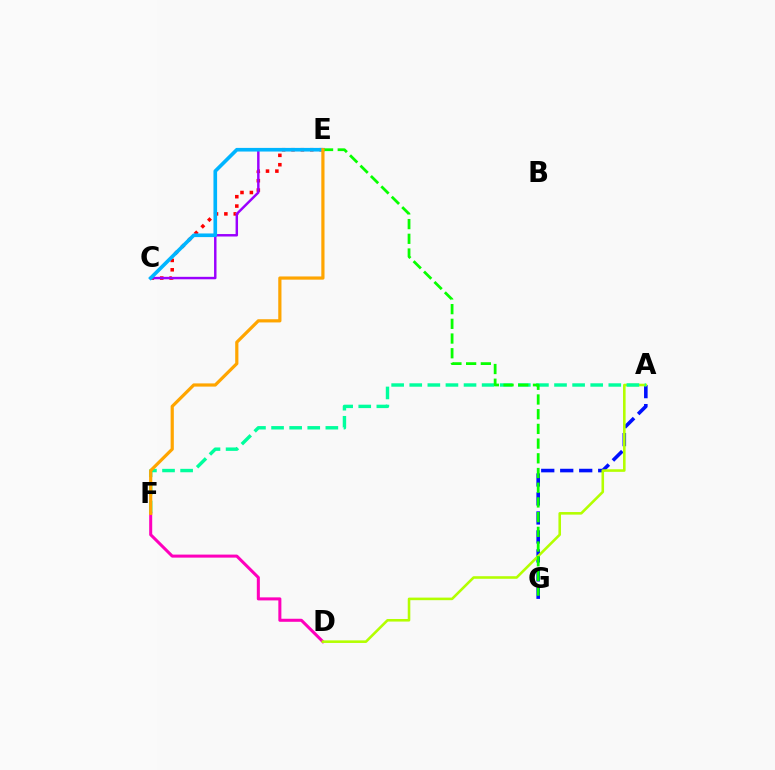{('C', 'E'): [{'color': '#ff0000', 'line_style': 'dotted', 'thickness': 2.55}, {'color': '#9b00ff', 'line_style': 'solid', 'thickness': 1.77}, {'color': '#00b5ff', 'line_style': 'solid', 'thickness': 2.62}], ('D', 'F'): [{'color': '#ff00bd', 'line_style': 'solid', 'thickness': 2.19}], ('A', 'G'): [{'color': '#0010ff', 'line_style': 'dashed', 'thickness': 2.58}], ('A', 'D'): [{'color': '#b3ff00', 'line_style': 'solid', 'thickness': 1.86}], ('A', 'F'): [{'color': '#00ff9d', 'line_style': 'dashed', 'thickness': 2.46}], ('E', 'G'): [{'color': '#08ff00', 'line_style': 'dashed', 'thickness': 2.0}], ('E', 'F'): [{'color': '#ffa500', 'line_style': 'solid', 'thickness': 2.31}]}